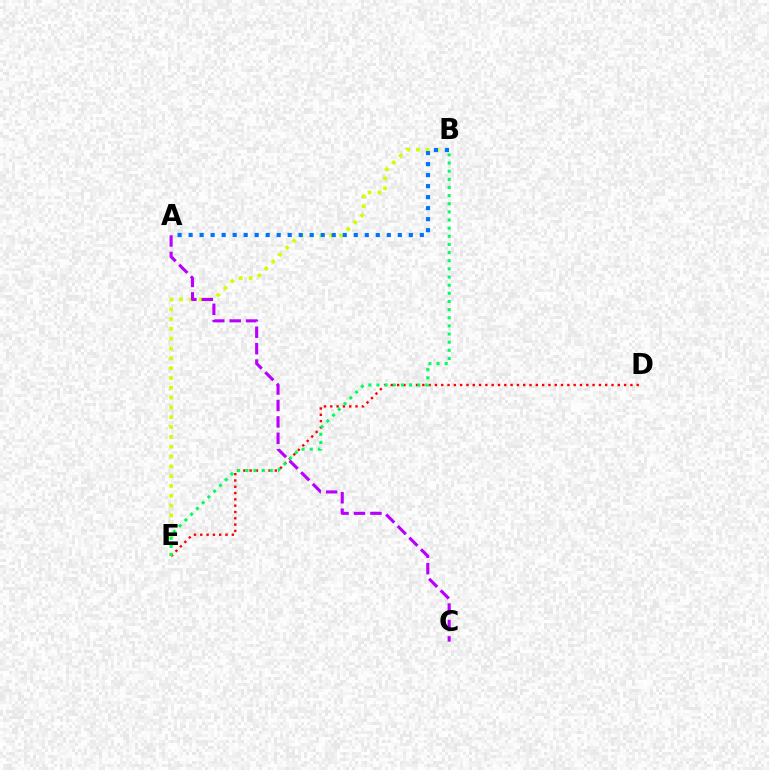{('B', 'E'): [{'color': '#d1ff00', 'line_style': 'dotted', 'thickness': 2.67}, {'color': '#00ff5c', 'line_style': 'dotted', 'thickness': 2.21}], ('D', 'E'): [{'color': '#ff0000', 'line_style': 'dotted', 'thickness': 1.71}], ('A', 'B'): [{'color': '#0074ff', 'line_style': 'dotted', 'thickness': 2.99}], ('A', 'C'): [{'color': '#b900ff', 'line_style': 'dashed', 'thickness': 2.23}]}